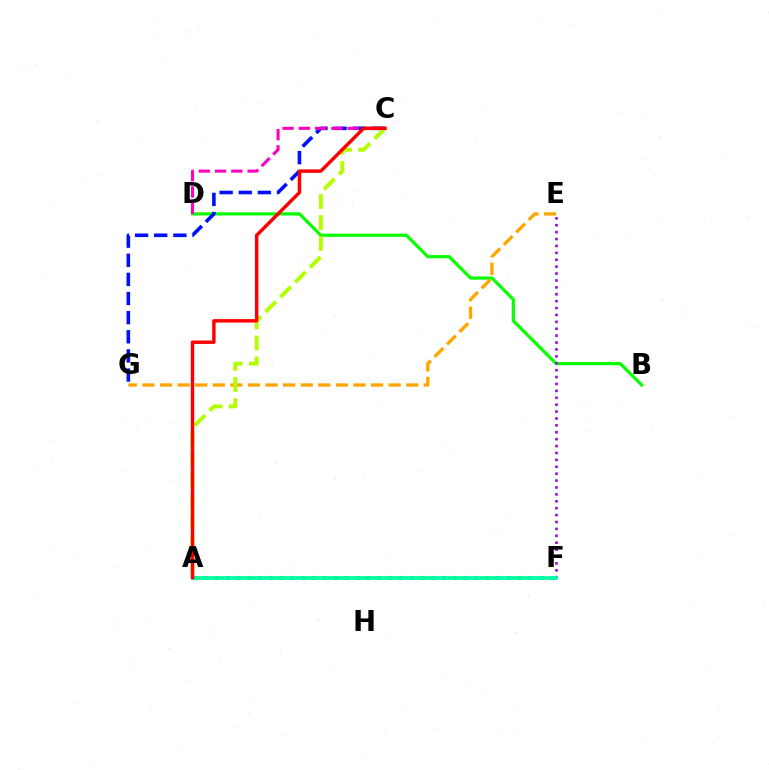{('B', 'D'): [{'color': '#08ff00', 'line_style': 'solid', 'thickness': 2.29}], ('C', 'G'): [{'color': '#0010ff', 'line_style': 'dashed', 'thickness': 2.6}], ('A', 'F'): [{'color': '#00b5ff', 'line_style': 'dotted', 'thickness': 2.94}, {'color': '#00ff9d', 'line_style': 'solid', 'thickness': 2.64}], ('E', 'F'): [{'color': '#9b00ff', 'line_style': 'dotted', 'thickness': 1.88}], ('C', 'D'): [{'color': '#ff00bd', 'line_style': 'dashed', 'thickness': 2.21}], ('E', 'G'): [{'color': '#ffa500', 'line_style': 'dashed', 'thickness': 2.39}], ('A', 'C'): [{'color': '#b3ff00', 'line_style': 'dashed', 'thickness': 2.85}, {'color': '#ff0000', 'line_style': 'solid', 'thickness': 2.48}]}